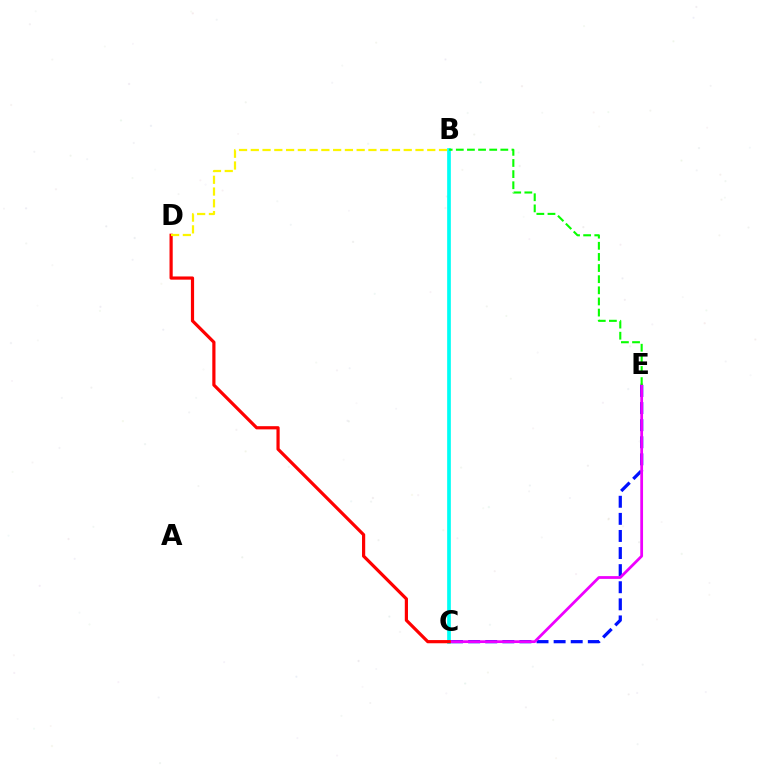{('C', 'E'): [{'color': '#0010ff', 'line_style': 'dashed', 'thickness': 2.32}, {'color': '#ee00ff', 'line_style': 'solid', 'thickness': 1.99}], ('B', 'C'): [{'color': '#00fff6', 'line_style': 'solid', 'thickness': 2.66}], ('C', 'D'): [{'color': '#ff0000', 'line_style': 'solid', 'thickness': 2.3}], ('B', 'D'): [{'color': '#fcf500', 'line_style': 'dashed', 'thickness': 1.6}], ('B', 'E'): [{'color': '#08ff00', 'line_style': 'dashed', 'thickness': 1.51}]}